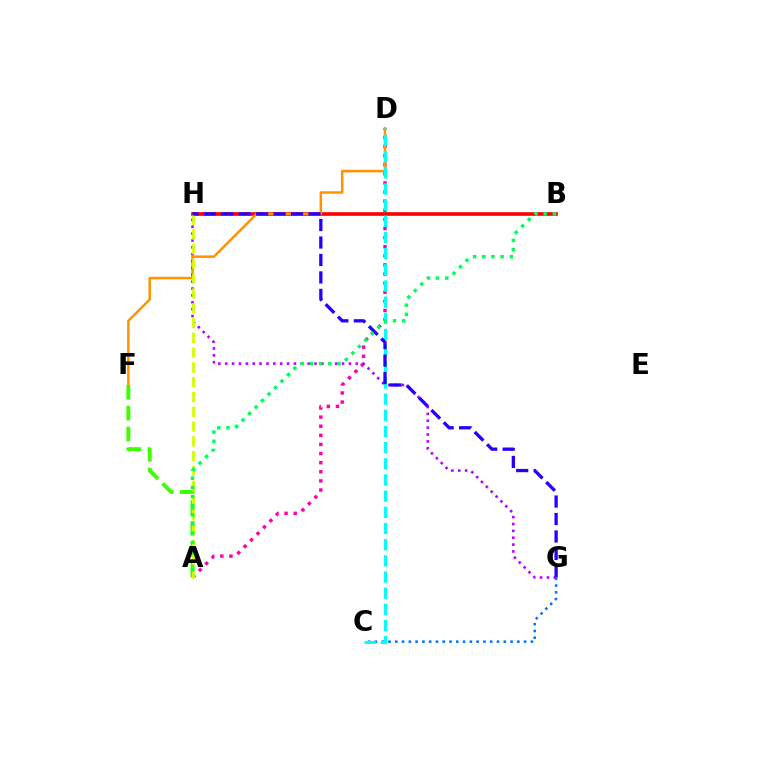{('A', 'D'): [{'color': '#ff00ac', 'line_style': 'dotted', 'thickness': 2.48}], ('B', 'H'): [{'color': '#ff0000', 'line_style': 'solid', 'thickness': 2.63}], ('C', 'G'): [{'color': '#0074ff', 'line_style': 'dotted', 'thickness': 1.84}], ('D', 'F'): [{'color': '#ff9400', 'line_style': 'solid', 'thickness': 1.81}], ('C', 'D'): [{'color': '#00fff6', 'line_style': 'dashed', 'thickness': 2.2}], ('G', 'H'): [{'color': '#b900ff', 'line_style': 'dotted', 'thickness': 1.87}, {'color': '#2500ff', 'line_style': 'dashed', 'thickness': 2.37}], ('A', 'F'): [{'color': '#3dff00', 'line_style': 'dashed', 'thickness': 2.83}], ('A', 'H'): [{'color': '#d1ff00', 'line_style': 'dashed', 'thickness': 2.01}], ('A', 'B'): [{'color': '#00ff5c', 'line_style': 'dotted', 'thickness': 2.49}]}